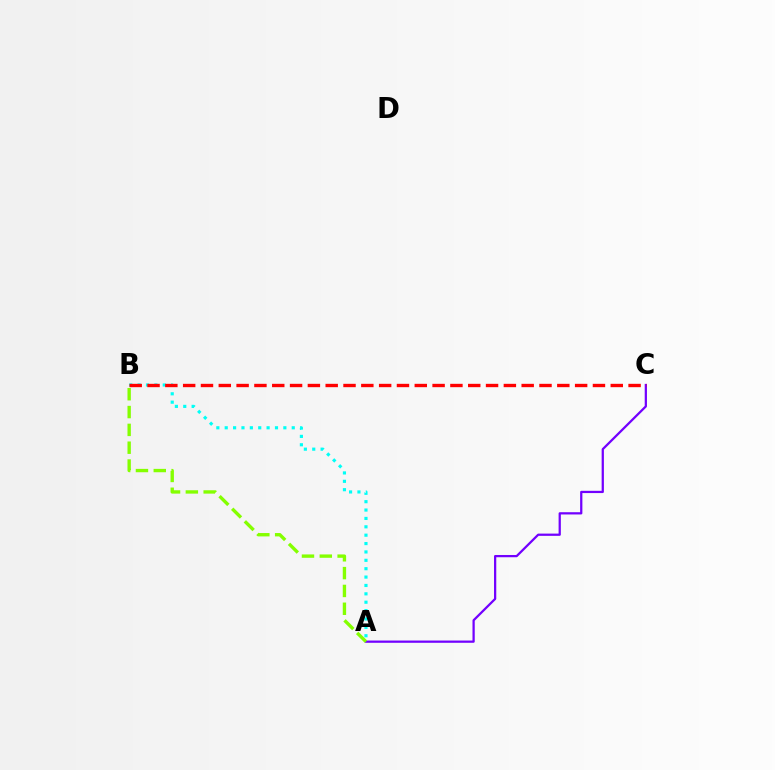{('A', 'C'): [{'color': '#7200ff', 'line_style': 'solid', 'thickness': 1.62}], ('A', 'B'): [{'color': '#00fff6', 'line_style': 'dotted', 'thickness': 2.28}, {'color': '#84ff00', 'line_style': 'dashed', 'thickness': 2.42}], ('B', 'C'): [{'color': '#ff0000', 'line_style': 'dashed', 'thickness': 2.42}]}